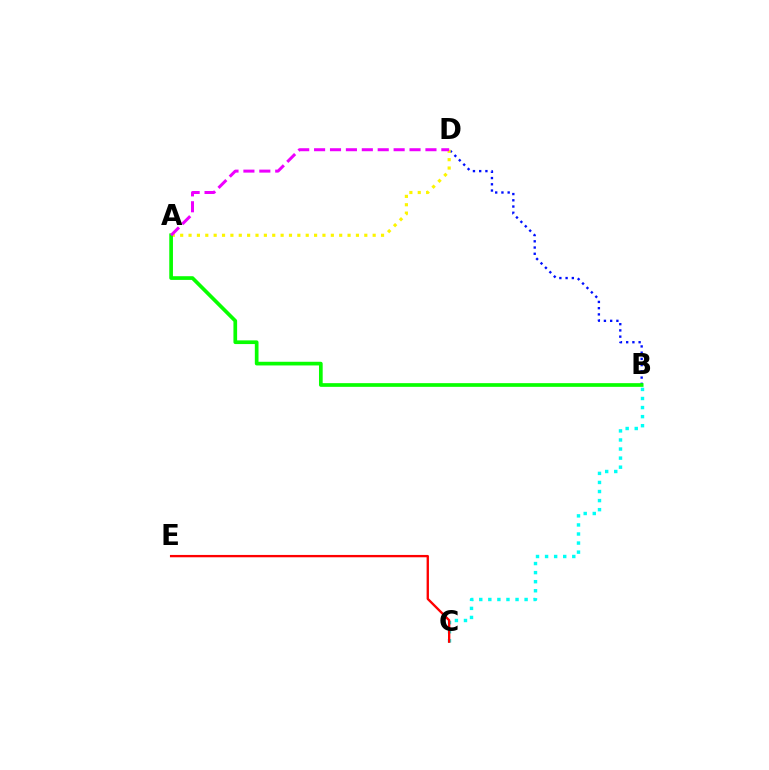{('B', 'C'): [{'color': '#00fff6', 'line_style': 'dotted', 'thickness': 2.46}], ('C', 'E'): [{'color': '#ff0000', 'line_style': 'solid', 'thickness': 1.69}], ('B', 'D'): [{'color': '#0010ff', 'line_style': 'dotted', 'thickness': 1.69}], ('A', 'D'): [{'color': '#fcf500', 'line_style': 'dotted', 'thickness': 2.27}, {'color': '#ee00ff', 'line_style': 'dashed', 'thickness': 2.16}], ('A', 'B'): [{'color': '#08ff00', 'line_style': 'solid', 'thickness': 2.65}]}